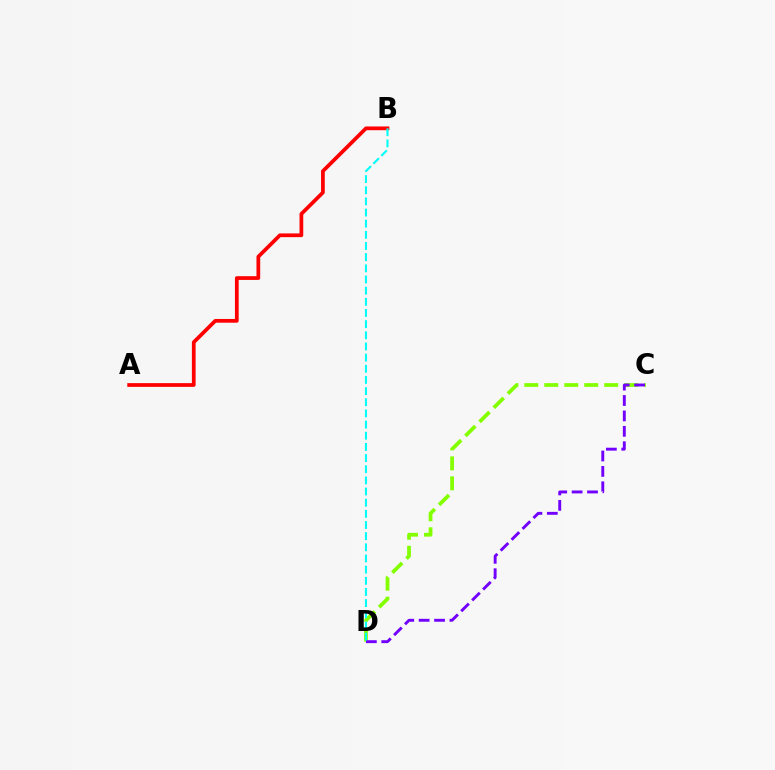{('C', 'D'): [{'color': '#84ff00', 'line_style': 'dashed', 'thickness': 2.71}, {'color': '#7200ff', 'line_style': 'dashed', 'thickness': 2.09}], ('A', 'B'): [{'color': '#ff0000', 'line_style': 'solid', 'thickness': 2.69}], ('B', 'D'): [{'color': '#00fff6', 'line_style': 'dashed', 'thickness': 1.52}]}